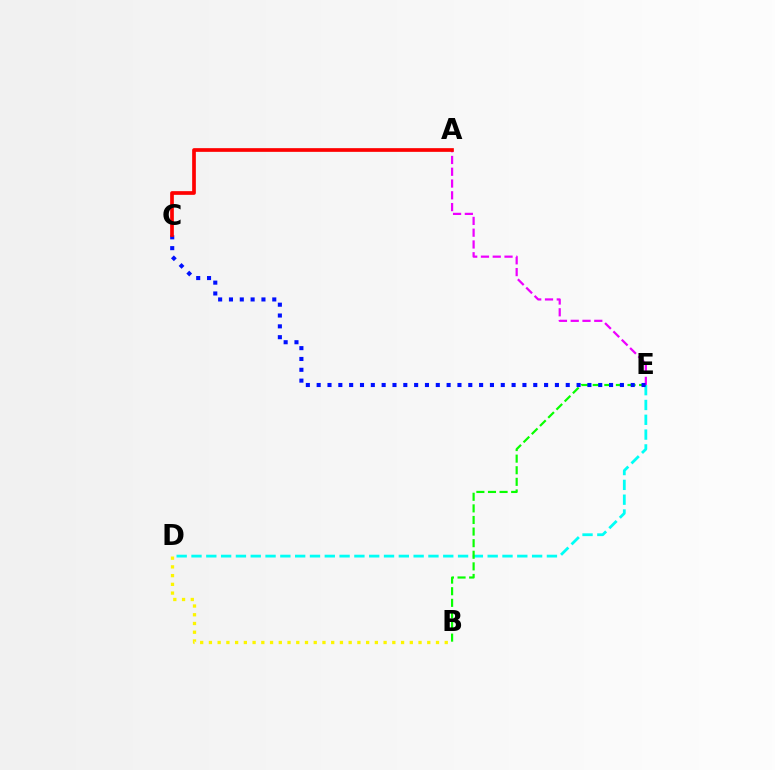{('D', 'E'): [{'color': '#00fff6', 'line_style': 'dashed', 'thickness': 2.01}], ('B', 'E'): [{'color': '#08ff00', 'line_style': 'dashed', 'thickness': 1.58}], ('A', 'E'): [{'color': '#ee00ff', 'line_style': 'dashed', 'thickness': 1.6}], ('B', 'D'): [{'color': '#fcf500', 'line_style': 'dotted', 'thickness': 2.37}], ('C', 'E'): [{'color': '#0010ff', 'line_style': 'dotted', 'thickness': 2.94}], ('A', 'C'): [{'color': '#ff0000', 'line_style': 'solid', 'thickness': 2.66}]}